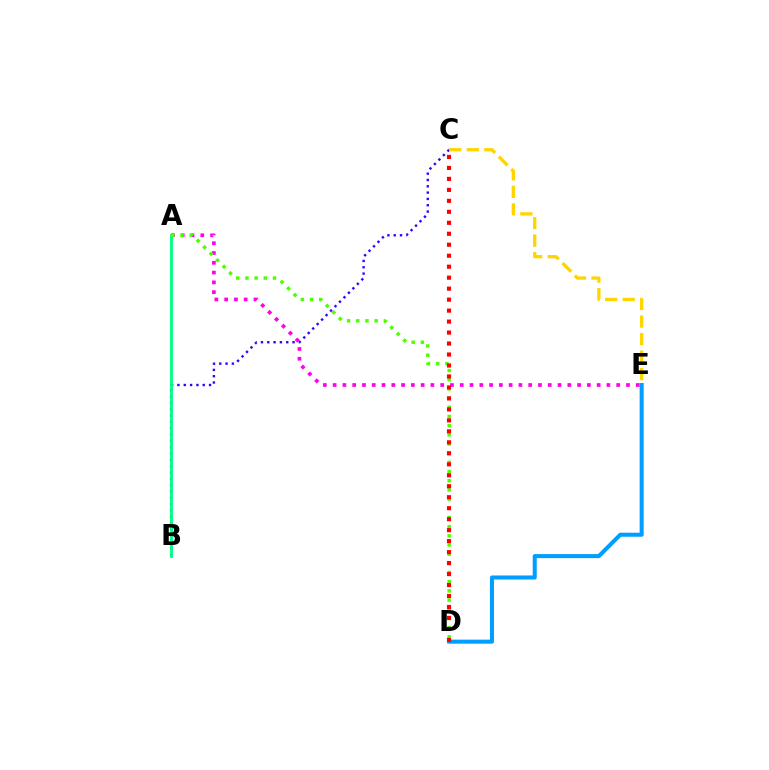{('A', 'E'): [{'color': '#ff00ed', 'line_style': 'dotted', 'thickness': 2.66}], ('B', 'C'): [{'color': '#3700ff', 'line_style': 'dotted', 'thickness': 1.72}], ('D', 'E'): [{'color': '#009eff', 'line_style': 'solid', 'thickness': 2.91}], ('A', 'B'): [{'color': '#00ff86', 'line_style': 'solid', 'thickness': 2.05}], ('C', 'E'): [{'color': '#ffd500', 'line_style': 'dashed', 'thickness': 2.38}], ('A', 'D'): [{'color': '#4fff00', 'line_style': 'dotted', 'thickness': 2.49}], ('C', 'D'): [{'color': '#ff0000', 'line_style': 'dotted', 'thickness': 2.98}]}